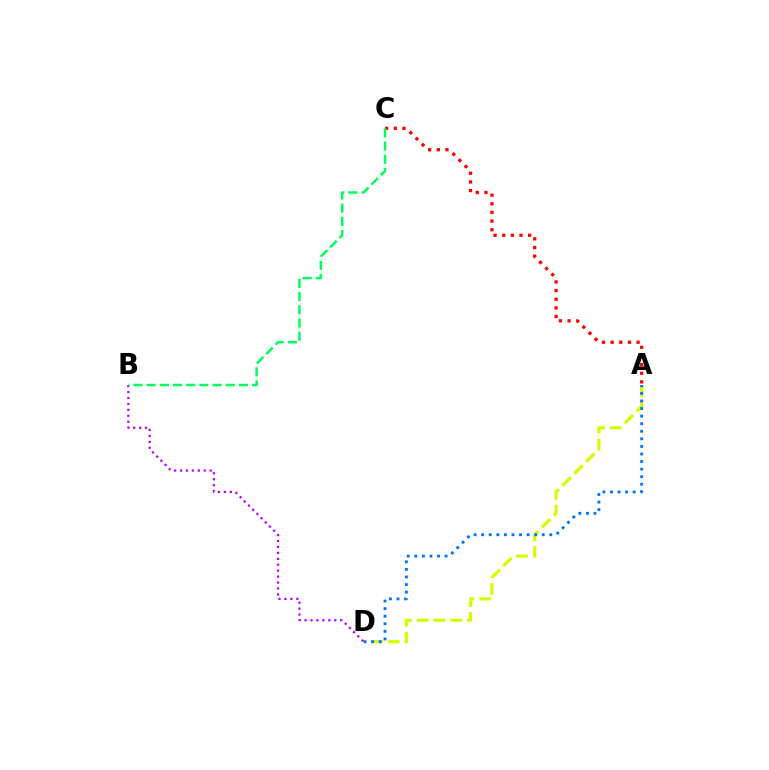{('A', 'D'): [{'color': '#d1ff00', 'line_style': 'dashed', 'thickness': 2.28}, {'color': '#0074ff', 'line_style': 'dotted', 'thickness': 2.06}], ('A', 'C'): [{'color': '#ff0000', 'line_style': 'dotted', 'thickness': 2.35}], ('B', 'D'): [{'color': '#b900ff', 'line_style': 'dotted', 'thickness': 1.61}], ('B', 'C'): [{'color': '#00ff5c', 'line_style': 'dashed', 'thickness': 1.79}]}